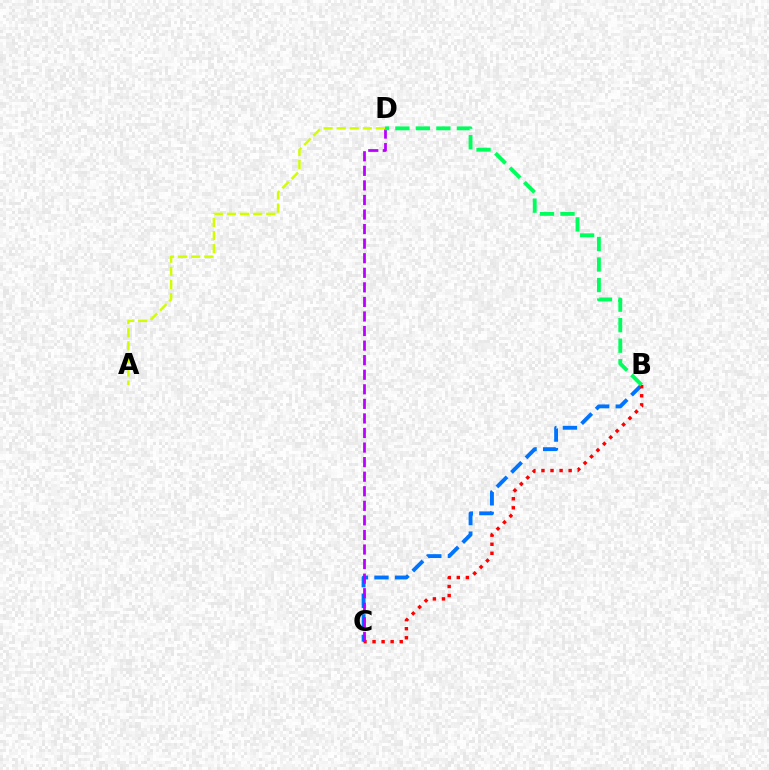{('B', 'C'): [{'color': '#0074ff', 'line_style': 'dashed', 'thickness': 2.79}, {'color': '#ff0000', 'line_style': 'dotted', 'thickness': 2.46}], ('C', 'D'): [{'color': '#b900ff', 'line_style': 'dashed', 'thickness': 1.98}], ('A', 'D'): [{'color': '#d1ff00', 'line_style': 'dashed', 'thickness': 1.78}], ('B', 'D'): [{'color': '#00ff5c', 'line_style': 'dashed', 'thickness': 2.79}]}